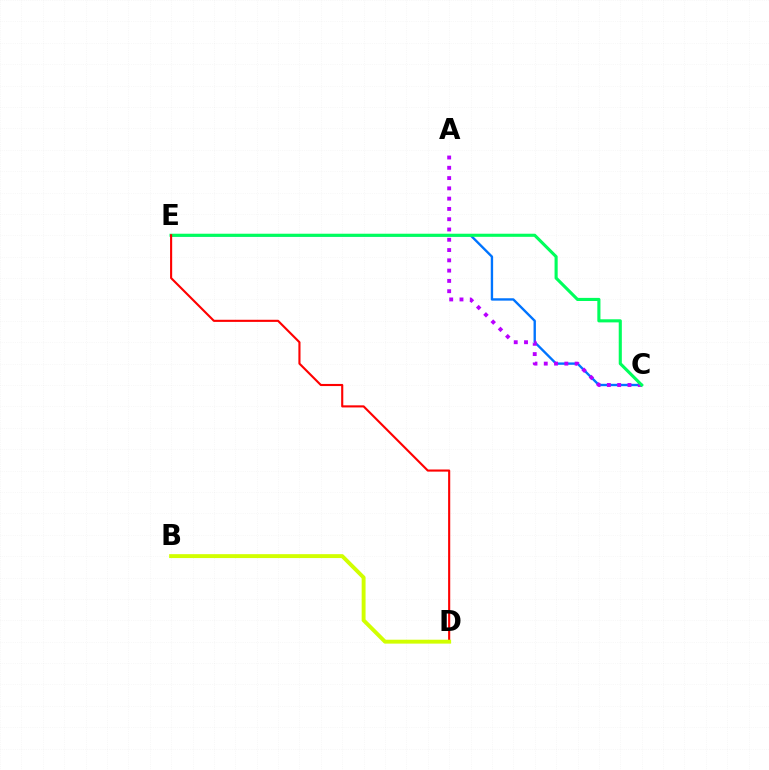{('C', 'E'): [{'color': '#0074ff', 'line_style': 'solid', 'thickness': 1.7}, {'color': '#00ff5c', 'line_style': 'solid', 'thickness': 2.24}], ('A', 'C'): [{'color': '#b900ff', 'line_style': 'dotted', 'thickness': 2.79}], ('D', 'E'): [{'color': '#ff0000', 'line_style': 'solid', 'thickness': 1.52}], ('B', 'D'): [{'color': '#d1ff00', 'line_style': 'solid', 'thickness': 2.81}]}